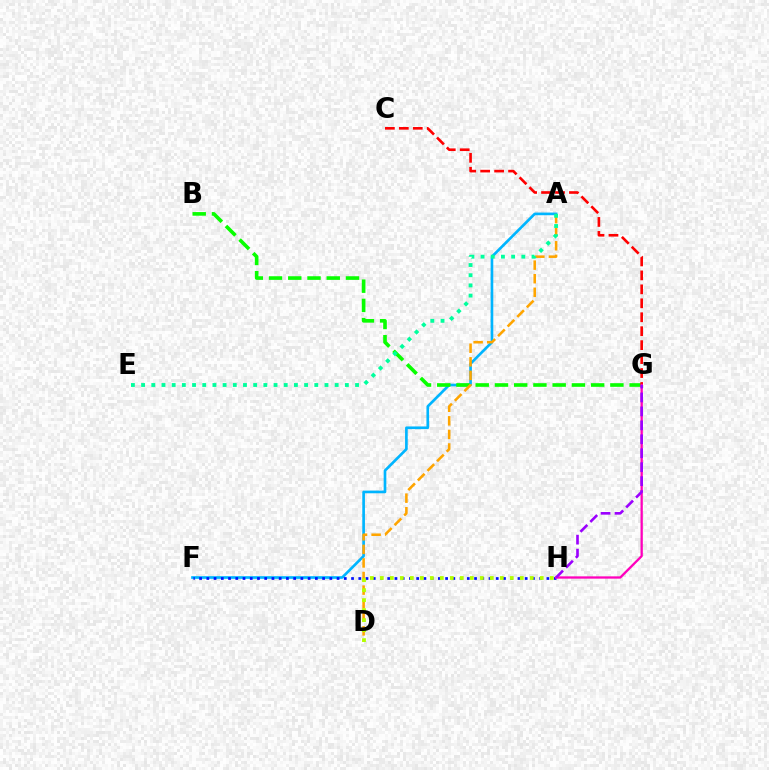{('A', 'F'): [{'color': '#00b5ff', 'line_style': 'solid', 'thickness': 1.92}], ('F', 'H'): [{'color': '#0010ff', 'line_style': 'dotted', 'thickness': 1.97}], ('B', 'G'): [{'color': '#08ff00', 'line_style': 'dashed', 'thickness': 2.61}], ('A', 'D'): [{'color': '#ffa500', 'line_style': 'dashed', 'thickness': 1.84}], ('C', 'G'): [{'color': '#ff0000', 'line_style': 'dashed', 'thickness': 1.9}], ('D', 'H'): [{'color': '#b3ff00', 'line_style': 'dotted', 'thickness': 2.72}], ('G', 'H'): [{'color': '#ff00bd', 'line_style': 'solid', 'thickness': 1.65}, {'color': '#9b00ff', 'line_style': 'dashed', 'thickness': 1.89}], ('A', 'E'): [{'color': '#00ff9d', 'line_style': 'dotted', 'thickness': 2.77}]}